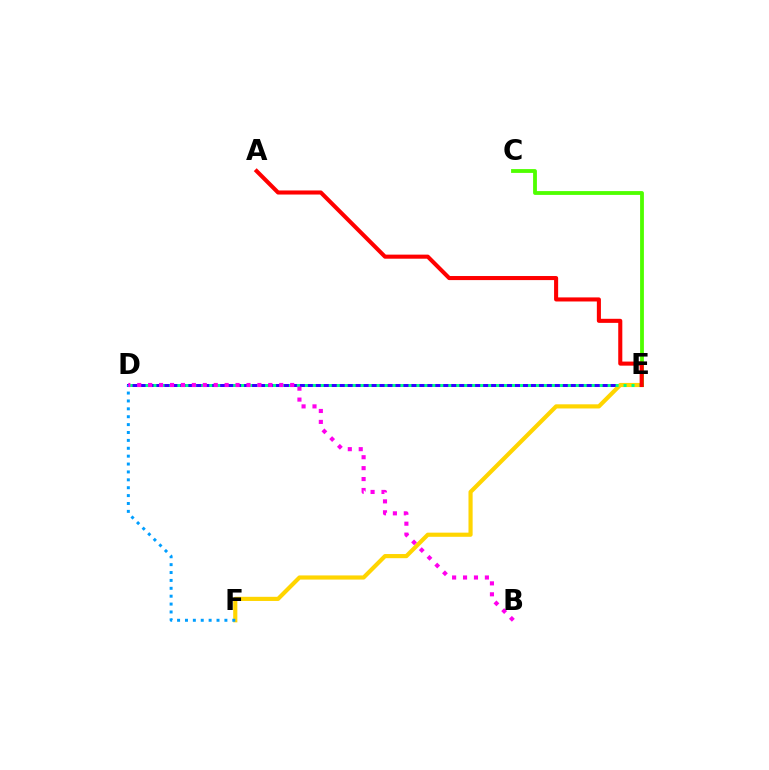{('D', 'E'): [{'color': '#3700ff', 'line_style': 'solid', 'thickness': 2.15}, {'color': '#00ff86', 'line_style': 'dotted', 'thickness': 2.16}], ('E', 'F'): [{'color': '#ffd500', 'line_style': 'solid', 'thickness': 2.99}], ('C', 'E'): [{'color': '#4fff00', 'line_style': 'solid', 'thickness': 2.74}], ('D', 'F'): [{'color': '#009eff', 'line_style': 'dotted', 'thickness': 2.14}], ('A', 'E'): [{'color': '#ff0000', 'line_style': 'solid', 'thickness': 2.93}], ('B', 'D'): [{'color': '#ff00ed', 'line_style': 'dotted', 'thickness': 2.97}]}